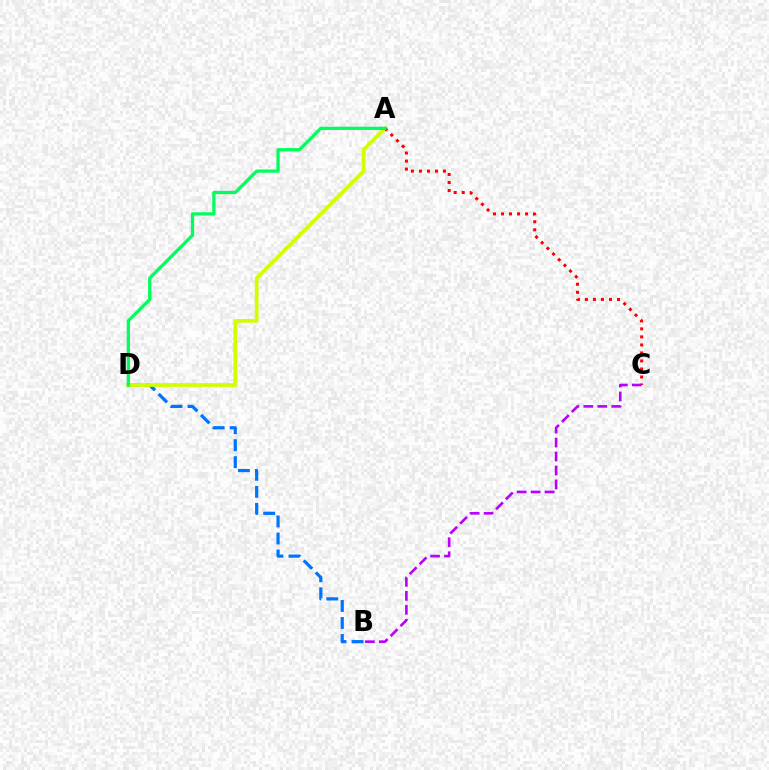{('B', 'D'): [{'color': '#0074ff', 'line_style': 'dashed', 'thickness': 2.31}], ('A', 'D'): [{'color': '#d1ff00', 'line_style': 'solid', 'thickness': 2.69}, {'color': '#00ff5c', 'line_style': 'solid', 'thickness': 2.34}], ('A', 'C'): [{'color': '#ff0000', 'line_style': 'dotted', 'thickness': 2.18}], ('B', 'C'): [{'color': '#b900ff', 'line_style': 'dashed', 'thickness': 1.9}]}